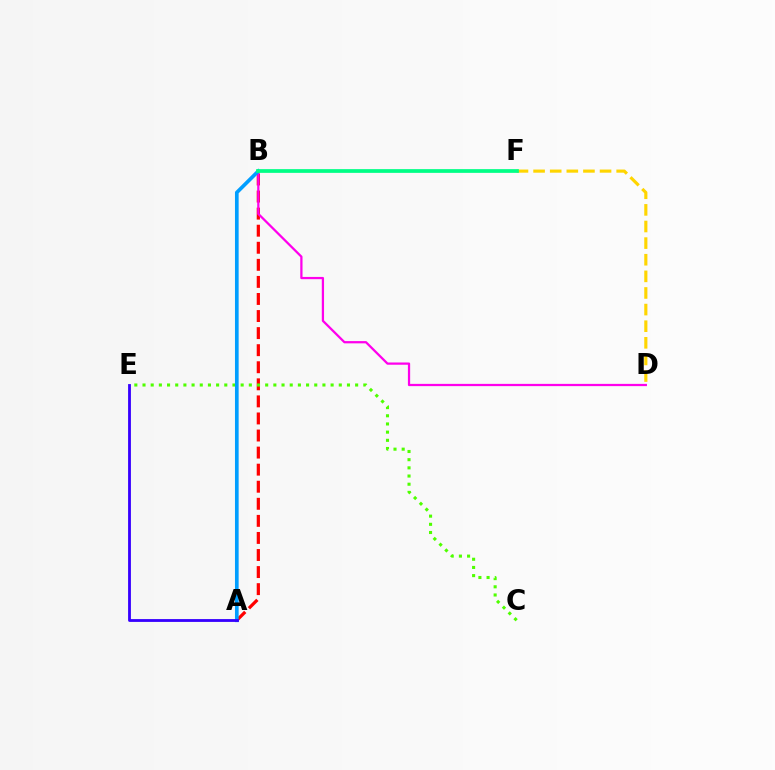{('A', 'B'): [{'color': '#ff0000', 'line_style': 'dashed', 'thickness': 2.32}, {'color': '#009eff', 'line_style': 'solid', 'thickness': 2.64}], ('B', 'D'): [{'color': '#ff00ed', 'line_style': 'solid', 'thickness': 1.62}], ('D', 'F'): [{'color': '#ffd500', 'line_style': 'dashed', 'thickness': 2.26}], ('C', 'E'): [{'color': '#4fff00', 'line_style': 'dotted', 'thickness': 2.22}], ('B', 'F'): [{'color': '#00ff86', 'line_style': 'solid', 'thickness': 2.68}], ('A', 'E'): [{'color': '#3700ff', 'line_style': 'solid', 'thickness': 2.03}]}